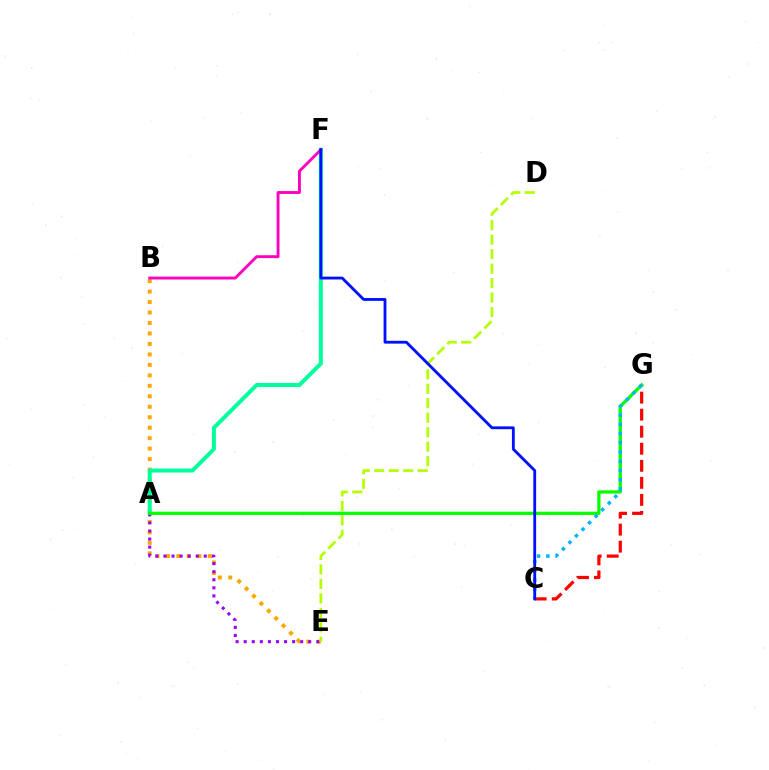{('C', 'G'): [{'color': '#ff0000', 'line_style': 'dashed', 'thickness': 2.32}, {'color': '#00b5ff', 'line_style': 'dotted', 'thickness': 2.52}], ('B', 'E'): [{'color': '#ffa500', 'line_style': 'dotted', 'thickness': 2.84}], ('A', 'F'): [{'color': '#00ff9d', 'line_style': 'solid', 'thickness': 2.88}], ('B', 'F'): [{'color': '#ff00bd', 'line_style': 'solid', 'thickness': 2.08}], ('A', 'E'): [{'color': '#9b00ff', 'line_style': 'dotted', 'thickness': 2.19}], ('A', 'G'): [{'color': '#08ff00', 'line_style': 'solid', 'thickness': 2.36}], ('D', 'E'): [{'color': '#b3ff00', 'line_style': 'dashed', 'thickness': 1.97}], ('C', 'F'): [{'color': '#0010ff', 'line_style': 'solid', 'thickness': 2.03}]}